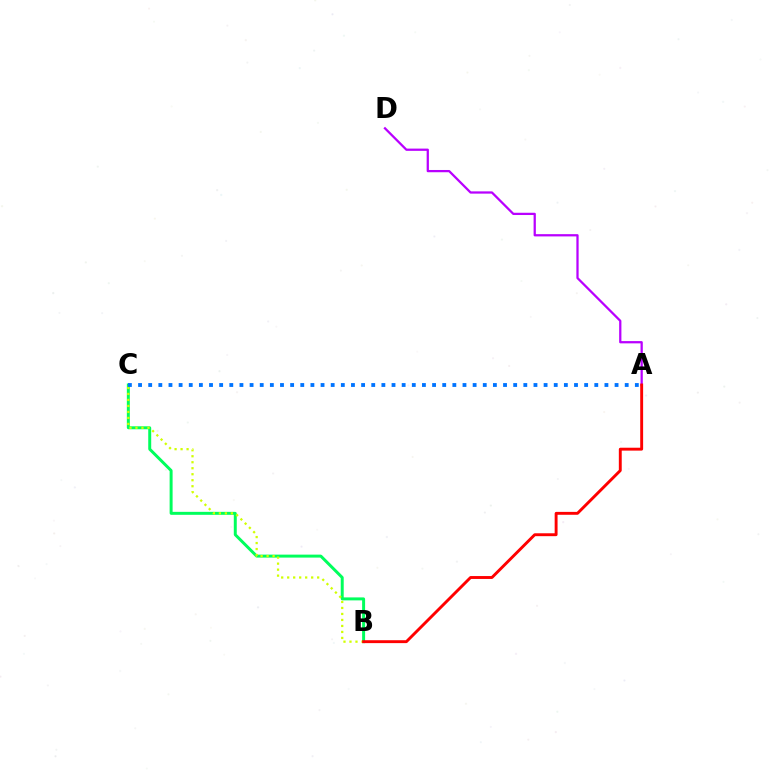{('A', 'D'): [{'color': '#b900ff', 'line_style': 'solid', 'thickness': 1.63}], ('B', 'C'): [{'color': '#00ff5c', 'line_style': 'solid', 'thickness': 2.14}, {'color': '#d1ff00', 'line_style': 'dotted', 'thickness': 1.63}], ('A', 'B'): [{'color': '#ff0000', 'line_style': 'solid', 'thickness': 2.09}], ('A', 'C'): [{'color': '#0074ff', 'line_style': 'dotted', 'thickness': 2.75}]}